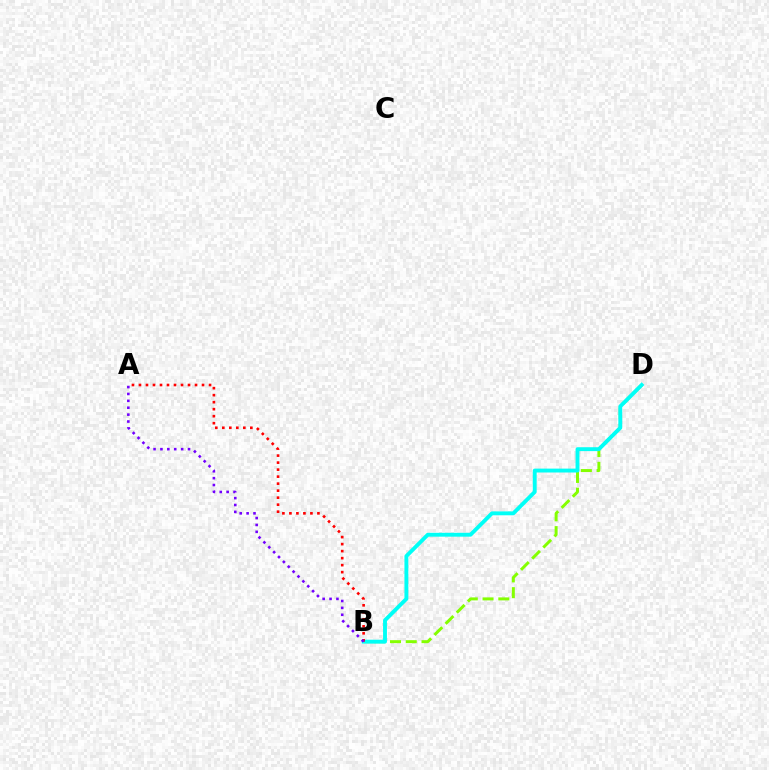{('B', 'D'): [{'color': '#84ff00', 'line_style': 'dashed', 'thickness': 2.14}, {'color': '#00fff6', 'line_style': 'solid', 'thickness': 2.8}], ('A', 'B'): [{'color': '#ff0000', 'line_style': 'dotted', 'thickness': 1.9}, {'color': '#7200ff', 'line_style': 'dotted', 'thickness': 1.87}]}